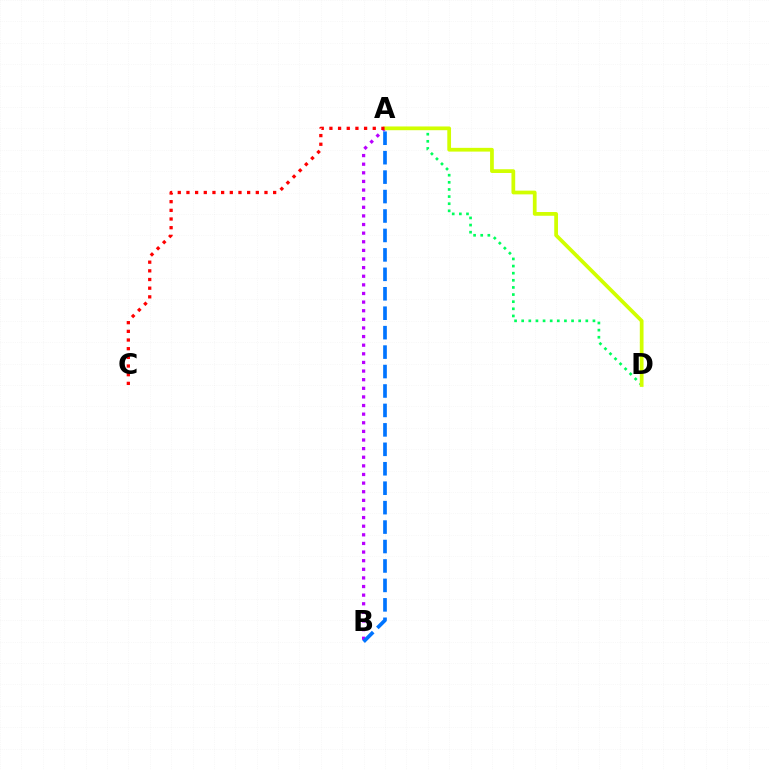{('A', 'D'): [{'color': '#00ff5c', 'line_style': 'dotted', 'thickness': 1.94}, {'color': '#d1ff00', 'line_style': 'solid', 'thickness': 2.69}], ('A', 'B'): [{'color': '#b900ff', 'line_style': 'dotted', 'thickness': 2.34}, {'color': '#0074ff', 'line_style': 'dashed', 'thickness': 2.64}], ('A', 'C'): [{'color': '#ff0000', 'line_style': 'dotted', 'thickness': 2.36}]}